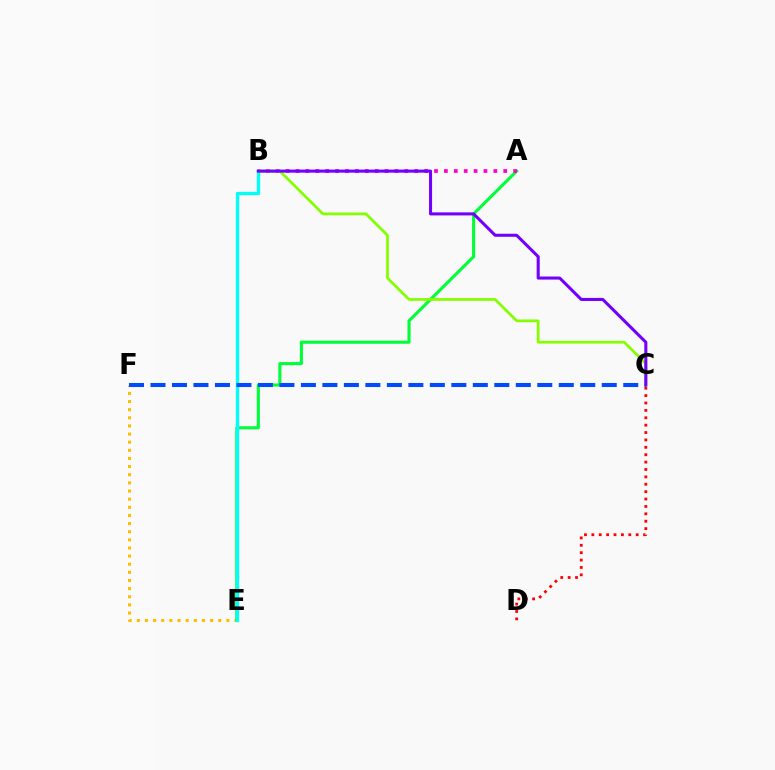{('E', 'F'): [{'color': '#ffbd00', 'line_style': 'dotted', 'thickness': 2.21}], ('A', 'E'): [{'color': '#00ff39', 'line_style': 'solid', 'thickness': 2.23}], ('A', 'B'): [{'color': '#ff00cf', 'line_style': 'dotted', 'thickness': 2.69}], ('C', 'D'): [{'color': '#ff0000', 'line_style': 'dotted', 'thickness': 2.01}], ('B', 'E'): [{'color': '#00fff6', 'line_style': 'solid', 'thickness': 2.38}], ('B', 'C'): [{'color': '#84ff00', 'line_style': 'solid', 'thickness': 1.97}, {'color': '#7200ff', 'line_style': 'solid', 'thickness': 2.2}], ('C', 'F'): [{'color': '#004bff', 'line_style': 'dashed', 'thickness': 2.92}]}